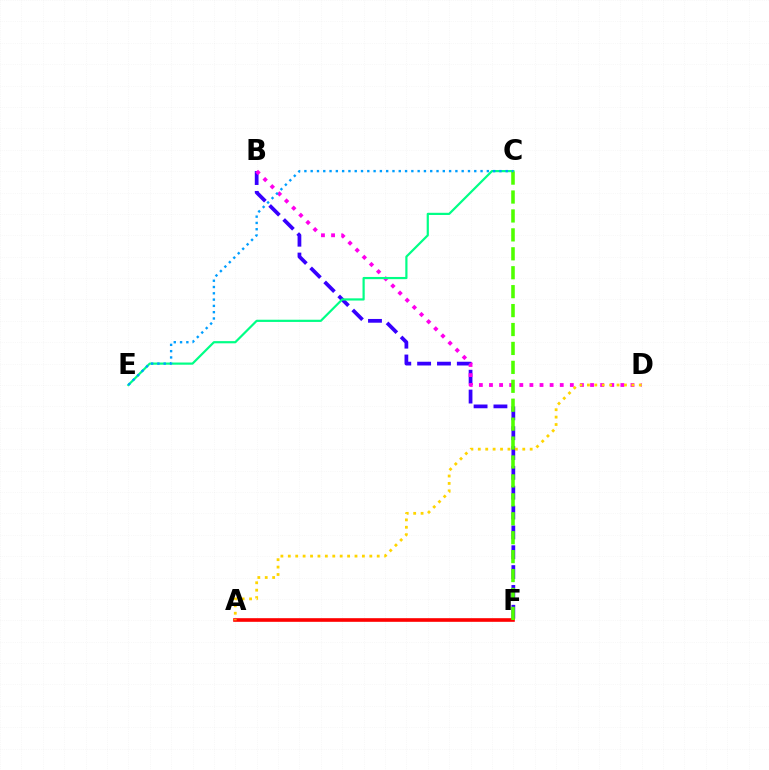{('B', 'F'): [{'color': '#3700ff', 'line_style': 'dashed', 'thickness': 2.7}], ('B', 'D'): [{'color': '#ff00ed', 'line_style': 'dotted', 'thickness': 2.75}], ('A', 'F'): [{'color': '#ff0000', 'line_style': 'solid', 'thickness': 2.61}], ('C', 'E'): [{'color': '#00ff86', 'line_style': 'solid', 'thickness': 1.58}, {'color': '#009eff', 'line_style': 'dotted', 'thickness': 1.71}], ('A', 'D'): [{'color': '#ffd500', 'line_style': 'dotted', 'thickness': 2.01}], ('C', 'F'): [{'color': '#4fff00', 'line_style': 'dashed', 'thickness': 2.57}]}